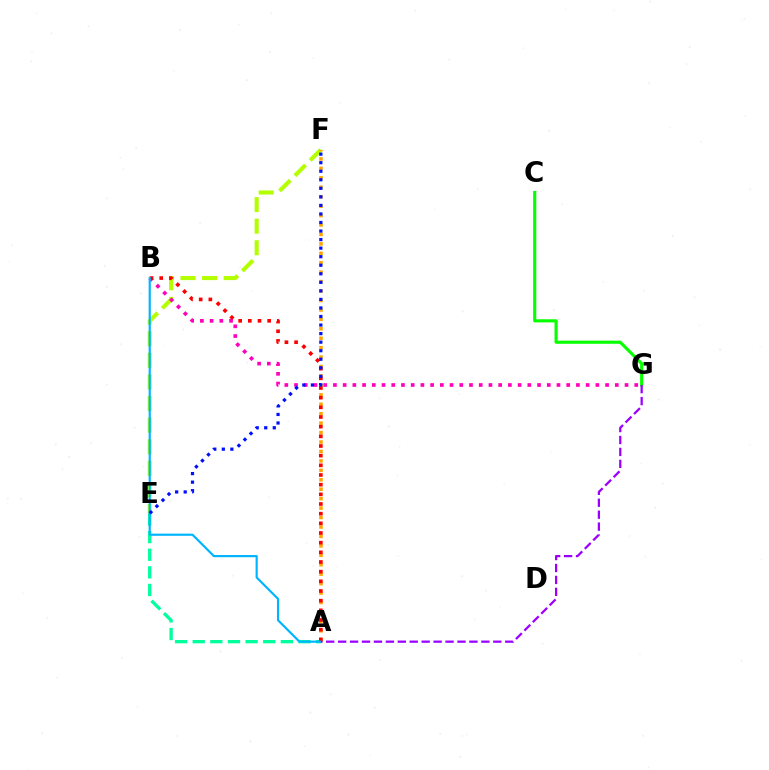{('E', 'F'): [{'color': '#b3ff00', 'line_style': 'dashed', 'thickness': 2.93}, {'color': '#0010ff', 'line_style': 'dotted', 'thickness': 2.32}], ('C', 'G'): [{'color': '#08ff00', 'line_style': 'solid', 'thickness': 2.26}], ('A', 'E'): [{'color': '#00ff9d', 'line_style': 'dashed', 'thickness': 2.39}], ('A', 'F'): [{'color': '#ffa500', 'line_style': 'dotted', 'thickness': 2.56}], ('B', 'G'): [{'color': '#ff00bd', 'line_style': 'dotted', 'thickness': 2.64}], ('A', 'B'): [{'color': '#ff0000', 'line_style': 'dotted', 'thickness': 2.63}, {'color': '#00b5ff', 'line_style': 'solid', 'thickness': 1.56}], ('A', 'G'): [{'color': '#9b00ff', 'line_style': 'dashed', 'thickness': 1.62}]}